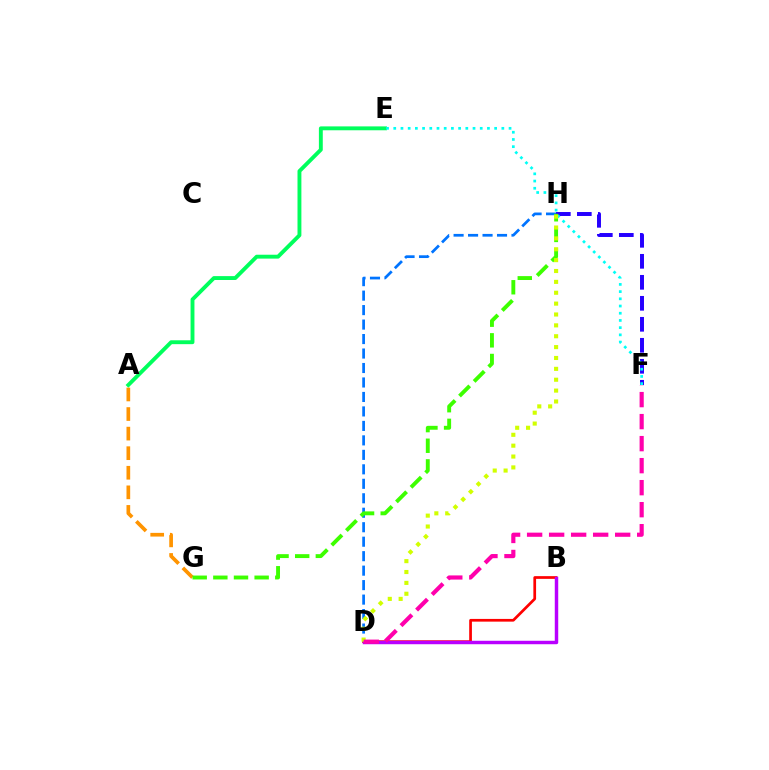{('A', 'E'): [{'color': '#00ff5c', 'line_style': 'solid', 'thickness': 2.8}], ('B', 'D'): [{'color': '#ff0000', 'line_style': 'solid', 'thickness': 1.96}, {'color': '#b900ff', 'line_style': 'solid', 'thickness': 2.49}], ('F', 'H'): [{'color': '#2500ff', 'line_style': 'dashed', 'thickness': 2.85}], ('D', 'H'): [{'color': '#0074ff', 'line_style': 'dashed', 'thickness': 1.97}, {'color': '#d1ff00', 'line_style': 'dotted', 'thickness': 2.95}], ('A', 'G'): [{'color': '#ff9400', 'line_style': 'dashed', 'thickness': 2.66}], ('E', 'F'): [{'color': '#00fff6', 'line_style': 'dotted', 'thickness': 1.96}], ('G', 'H'): [{'color': '#3dff00', 'line_style': 'dashed', 'thickness': 2.8}], ('D', 'F'): [{'color': '#ff00ac', 'line_style': 'dashed', 'thickness': 2.99}]}